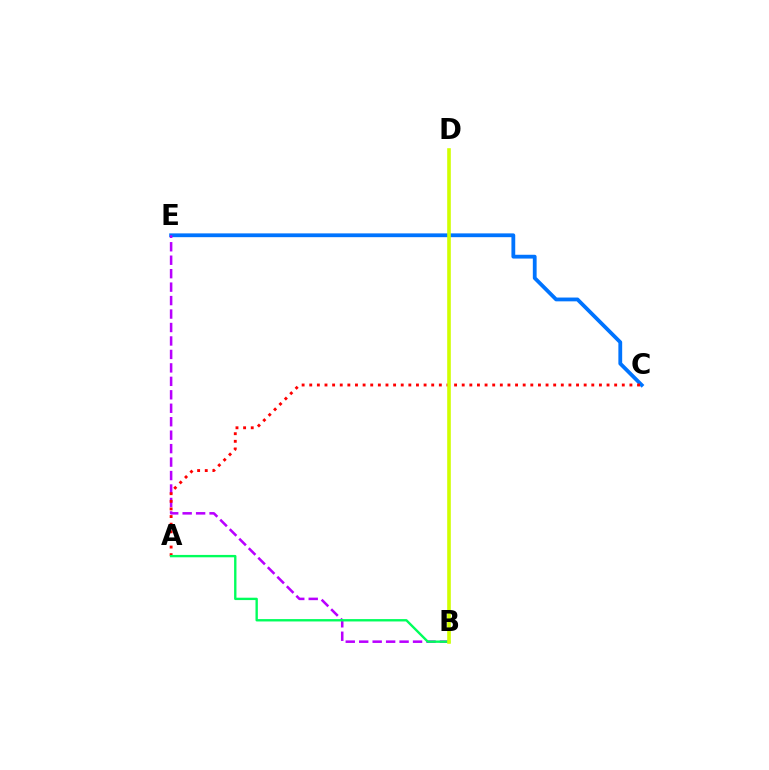{('C', 'E'): [{'color': '#0074ff', 'line_style': 'solid', 'thickness': 2.74}], ('B', 'E'): [{'color': '#b900ff', 'line_style': 'dashed', 'thickness': 1.83}], ('A', 'C'): [{'color': '#ff0000', 'line_style': 'dotted', 'thickness': 2.07}], ('A', 'B'): [{'color': '#00ff5c', 'line_style': 'solid', 'thickness': 1.71}], ('B', 'D'): [{'color': '#d1ff00', 'line_style': 'solid', 'thickness': 2.6}]}